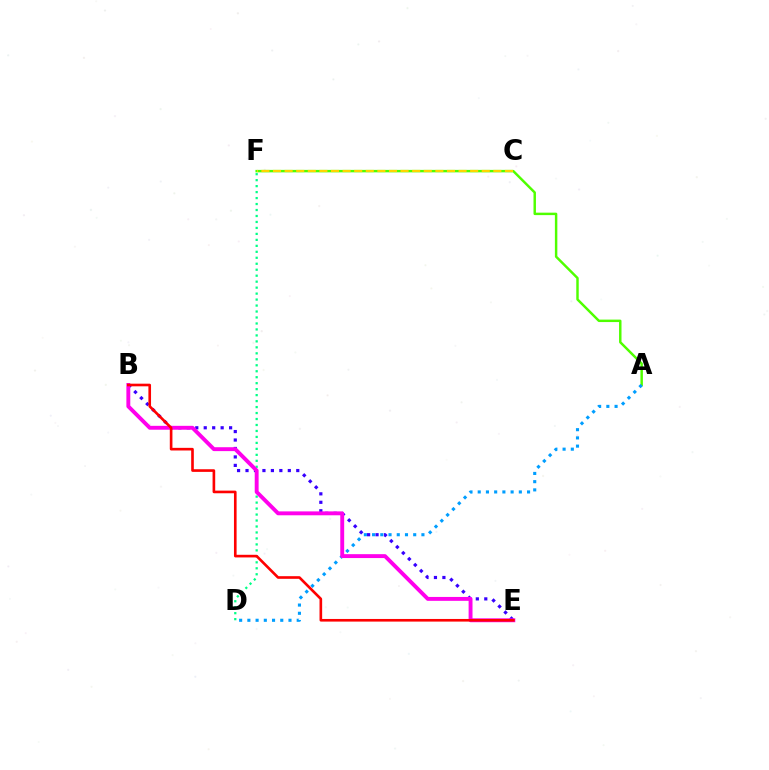{('A', 'F'): [{'color': '#4fff00', 'line_style': 'solid', 'thickness': 1.77}], ('D', 'F'): [{'color': '#00ff86', 'line_style': 'dotted', 'thickness': 1.62}], ('A', 'D'): [{'color': '#009eff', 'line_style': 'dotted', 'thickness': 2.23}], ('B', 'E'): [{'color': '#3700ff', 'line_style': 'dotted', 'thickness': 2.3}, {'color': '#ff00ed', 'line_style': 'solid', 'thickness': 2.8}, {'color': '#ff0000', 'line_style': 'solid', 'thickness': 1.9}], ('C', 'F'): [{'color': '#ffd500', 'line_style': 'dashed', 'thickness': 1.58}]}